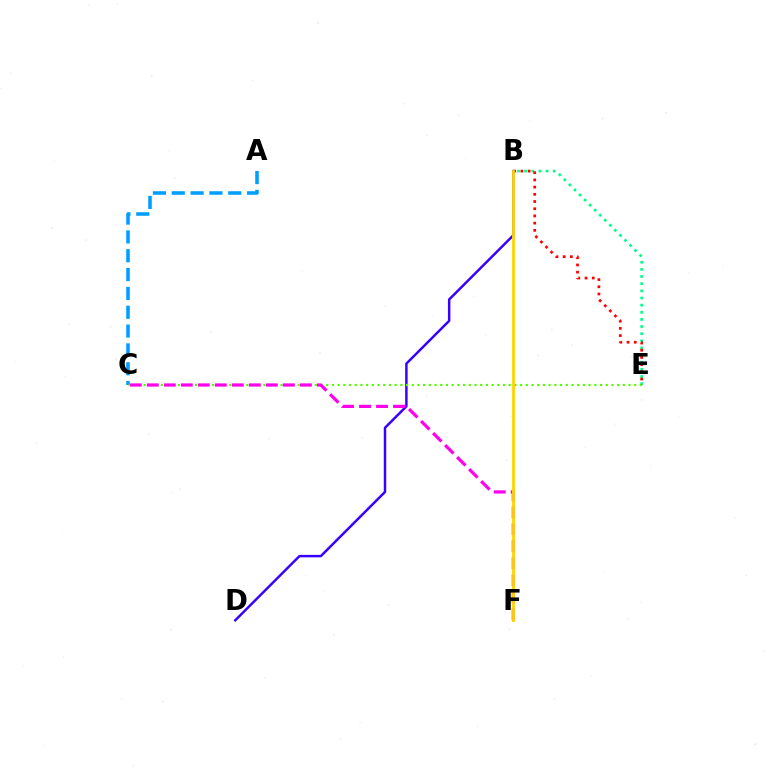{('A', 'C'): [{'color': '#009eff', 'line_style': 'dashed', 'thickness': 2.56}], ('B', 'D'): [{'color': '#3700ff', 'line_style': 'solid', 'thickness': 1.78}], ('B', 'E'): [{'color': '#00ff86', 'line_style': 'dotted', 'thickness': 1.94}, {'color': '#ff0000', 'line_style': 'dotted', 'thickness': 1.96}], ('C', 'E'): [{'color': '#4fff00', 'line_style': 'dotted', 'thickness': 1.55}], ('C', 'F'): [{'color': '#ff00ed', 'line_style': 'dashed', 'thickness': 2.31}], ('B', 'F'): [{'color': '#ffd500', 'line_style': 'solid', 'thickness': 2.01}]}